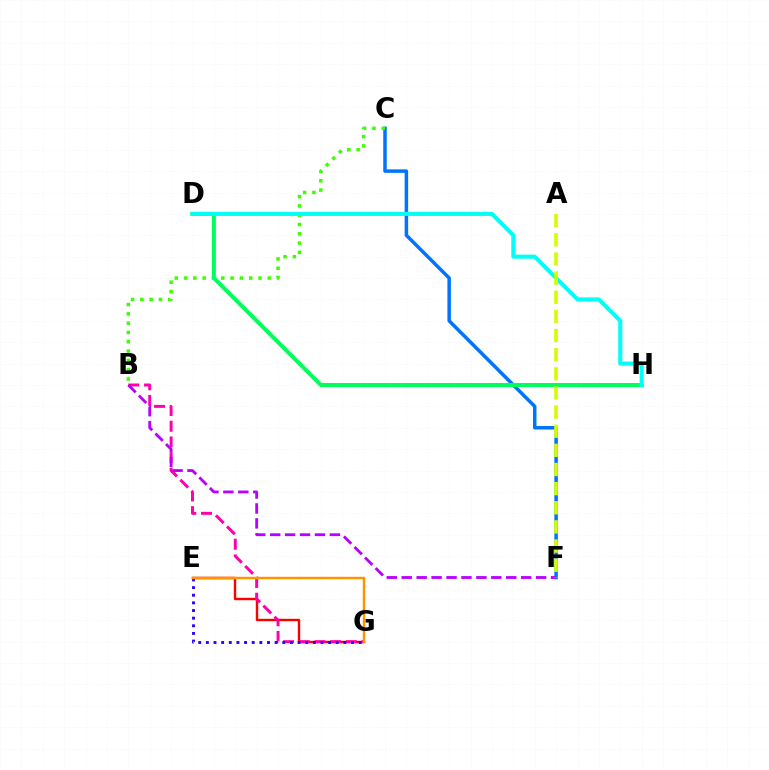{('C', 'F'): [{'color': '#0074ff', 'line_style': 'solid', 'thickness': 2.52}], ('E', 'G'): [{'color': '#ff0000', 'line_style': 'solid', 'thickness': 1.74}, {'color': '#2500ff', 'line_style': 'dotted', 'thickness': 2.08}, {'color': '#ff9400', 'line_style': 'solid', 'thickness': 1.79}], ('B', 'C'): [{'color': '#3dff00', 'line_style': 'dotted', 'thickness': 2.53}], ('D', 'H'): [{'color': '#00ff5c', 'line_style': 'solid', 'thickness': 2.88}, {'color': '#00fff6', 'line_style': 'solid', 'thickness': 2.93}], ('B', 'G'): [{'color': '#ff00ac', 'line_style': 'dashed', 'thickness': 2.13}], ('B', 'F'): [{'color': '#b900ff', 'line_style': 'dashed', 'thickness': 2.03}], ('A', 'F'): [{'color': '#d1ff00', 'line_style': 'dashed', 'thickness': 2.6}]}